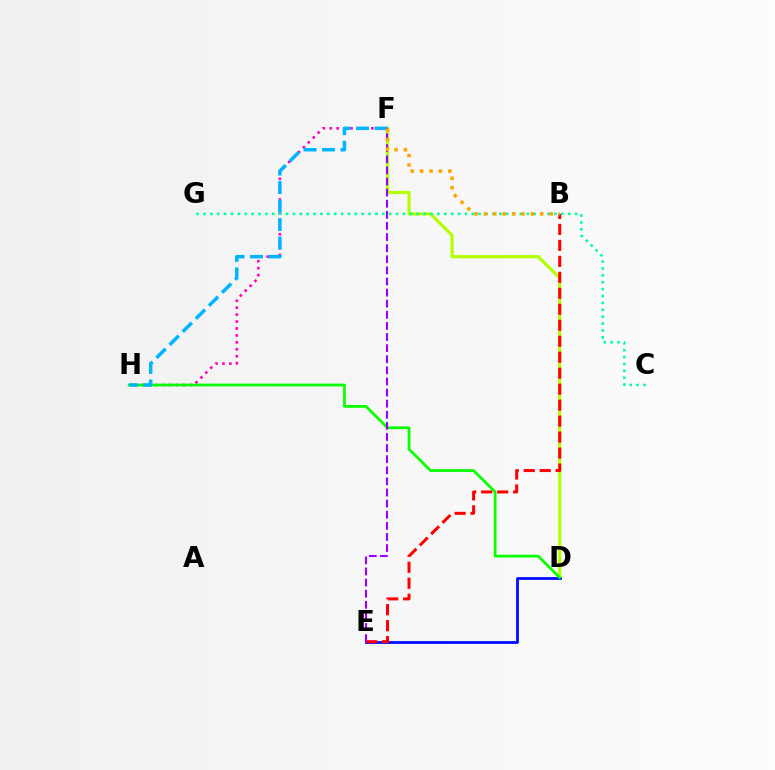{('D', 'F'): [{'color': '#b3ff00', 'line_style': 'solid', 'thickness': 2.28}], ('F', 'H'): [{'color': '#ff00bd', 'line_style': 'dotted', 'thickness': 1.88}, {'color': '#00b5ff', 'line_style': 'dashed', 'thickness': 2.51}], ('D', 'E'): [{'color': '#0010ff', 'line_style': 'solid', 'thickness': 2.02}], ('D', 'H'): [{'color': '#08ff00', 'line_style': 'solid', 'thickness': 1.98}], ('B', 'E'): [{'color': '#ff0000', 'line_style': 'dashed', 'thickness': 2.17}], ('C', 'G'): [{'color': '#00ff9d', 'line_style': 'dotted', 'thickness': 1.87}], ('E', 'F'): [{'color': '#9b00ff', 'line_style': 'dashed', 'thickness': 1.51}], ('B', 'F'): [{'color': '#ffa500', 'line_style': 'dotted', 'thickness': 2.55}]}